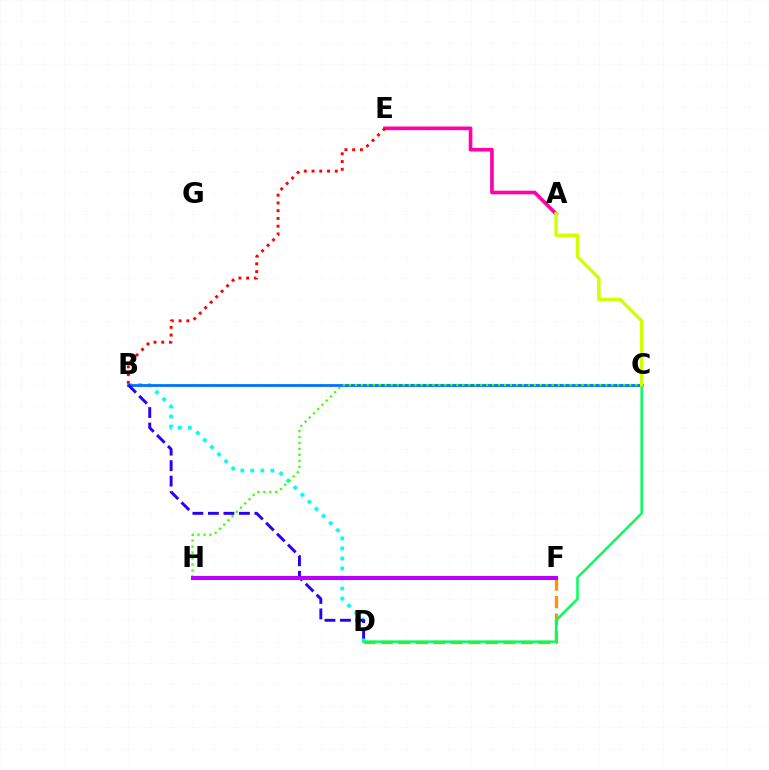{('B', 'D'): [{'color': '#00fff6', 'line_style': 'dotted', 'thickness': 2.72}, {'color': '#2500ff', 'line_style': 'dashed', 'thickness': 2.1}], ('D', 'F'): [{'color': '#ff9400', 'line_style': 'dashed', 'thickness': 2.38}], ('A', 'E'): [{'color': '#ff00ac', 'line_style': 'solid', 'thickness': 2.63}], ('B', 'C'): [{'color': '#0074ff', 'line_style': 'solid', 'thickness': 2.03}], ('C', 'H'): [{'color': '#3dff00', 'line_style': 'dotted', 'thickness': 1.62}], ('C', 'D'): [{'color': '#00ff5c', 'line_style': 'solid', 'thickness': 1.79}], ('B', 'E'): [{'color': '#ff0000', 'line_style': 'dotted', 'thickness': 2.11}], ('F', 'H'): [{'color': '#b900ff', 'line_style': 'solid', 'thickness': 2.92}], ('A', 'C'): [{'color': '#d1ff00', 'line_style': 'solid', 'thickness': 2.48}]}